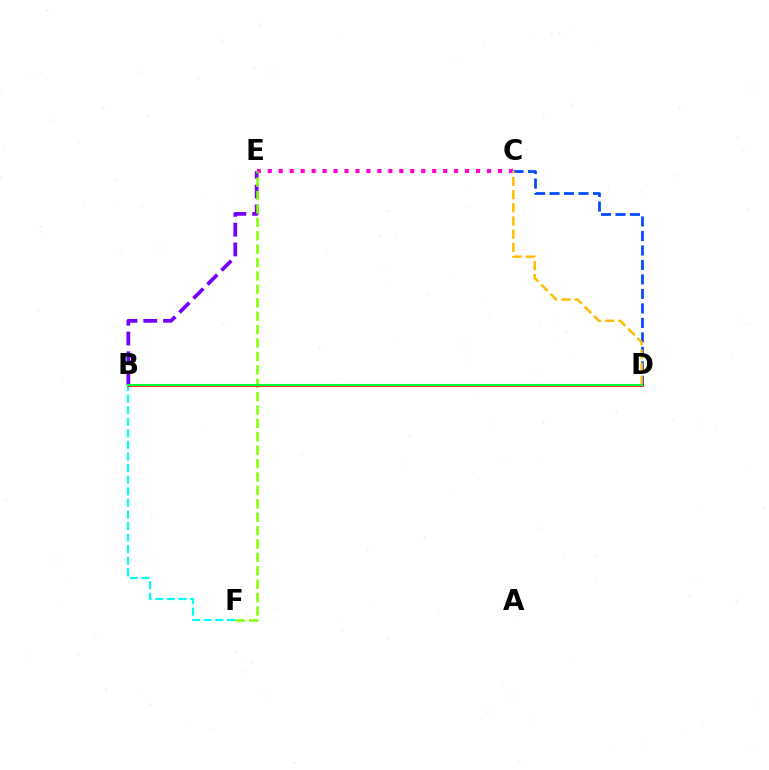{('C', 'E'): [{'color': '#ff00cf', 'line_style': 'dotted', 'thickness': 2.98}], ('C', 'D'): [{'color': '#004bff', 'line_style': 'dashed', 'thickness': 1.97}, {'color': '#ffbd00', 'line_style': 'dashed', 'thickness': 1.79}], ('B', 'F'): [{'color': '#00fff6', 'line_style': 'dashed', 'thickness': 1.57}], ('B', 'E'): [{'color': '#7200ff', 'line_style': 'dashed', 'thickness': 2.69}], ('E', 'F'): [{'color': '#84ff00', 'line_style': 'dashed', 'thickness': 1.82}], ('B', 'D'): [{'color': '#ff0000', 'line_style': 'solid', 'thickness': 1.94}, {'color': '#00ff39', 'line_style': 'solid', 'thickness': 1.52}]}